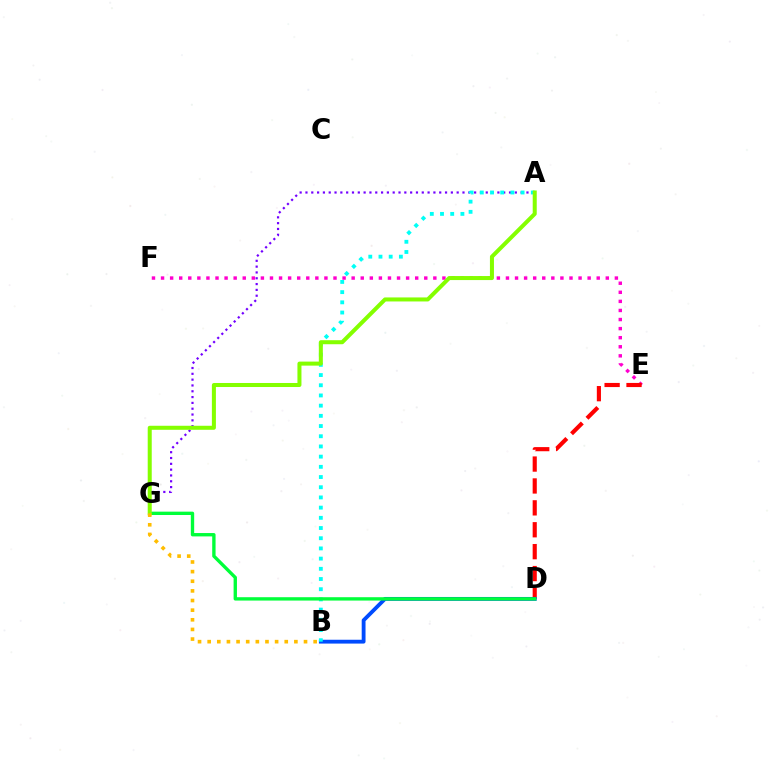{('E', 'F'): [{'color': '#ff00cf', 'line_style': 'dotted', 'thickness': 2.47}], ('A', 'G'): [{'color': '#7200ff', 'line_style': 'dotted', 'thickness': 1.58}, {'color': '#84ff00', 'line_style': 'solid', 'thickness': 2.9}], ('D', 'E'): [{'color': '#ff0000', 'line_style': 'dashed', 'thickness': 2.98}], ('B', 'D'): [{'color': '#004bff', 'line_style': 'solid', 'thickness': 2.76}], ('A', 'B'): [{'color': '#00fff6', 'line_style': 'dotted', 'thickness': 2.77}], ('D', 'G'): [{'color': '#00ff39', 'line_style': 'solid', 'thickness': 2.42}], ('B', 'G'): [{'color': '#ffbd00', 'line_style': 'dotted', 'thickness': 2.62}]}